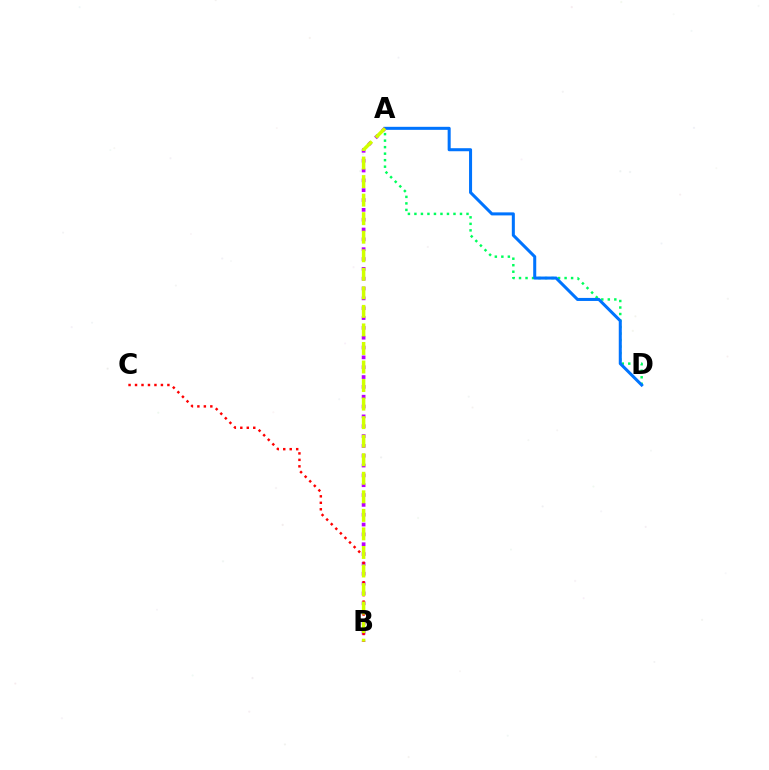{('A', 'D'): [{'color': '#00ff5c', 'line_style': 'dotted', 'thickness': 1.77}, {'color': '#0074ff', 'line_style': 'solid', 'thickness': 2.19}], ('A', 'B'): [{'color': '#b900ff', 'line_style': 'dotted', 'thickness': 2.67}, {'color': '#d1ff00', 'line_style': 'dashed', 'thickness': 2.52}], ('B', 'C'): [{'color': '#ff0000', 'line_style': 'dotted', 'thickness': 1.76}]}